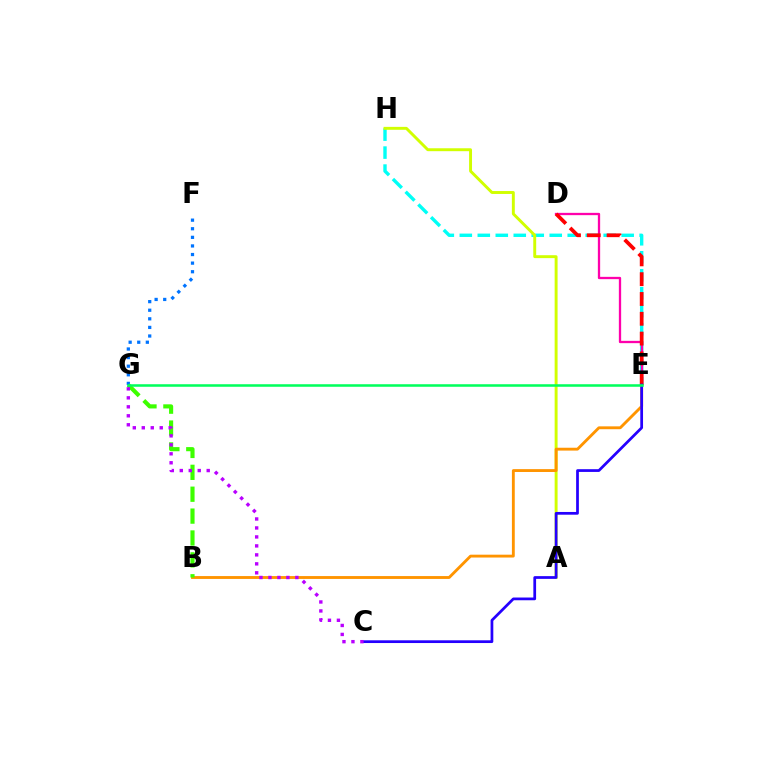{('E', 'H'): [{'color': '#00fff6', 'line_style': 'dashed', 'thickness': 2.44}], ('A', 'H'): [{'color': '#d1ff00', 'line_style': 'solid', 'thickness': 2.11}], ('B', 'E'): [{'color': '#ff9400', 'line_style': 'solid', 'thickness': 2.06}], ('F', 'G'): [{'color': '#0074ff', 'line_style': 'dotted', 'thickness': 2.34}], ('D', 'E'): [{'color': '#ff00ac', 'line_style': 'solid', 'thickness': 1.65}, {'color': '#ff0000', 'line_style': 'dashed', 'thickness': 2.69}], ('C', 'E'): [{'color': '#2500ff', 'line_style': 'solid', 'thickness': 1.97}], ('B', 'G'): [{'color': '#3dff00', 'line_style': 'dashed', 'thickness': 2.97}], ('E', 'G'): [{'color': '#00ff5c', 'line_style': 'solid', 'thickness': 1.83}], ('C', 'G'): [{'color': '#b900ff', 'line_style': 'dotted', 'thickness': 2.44}]}